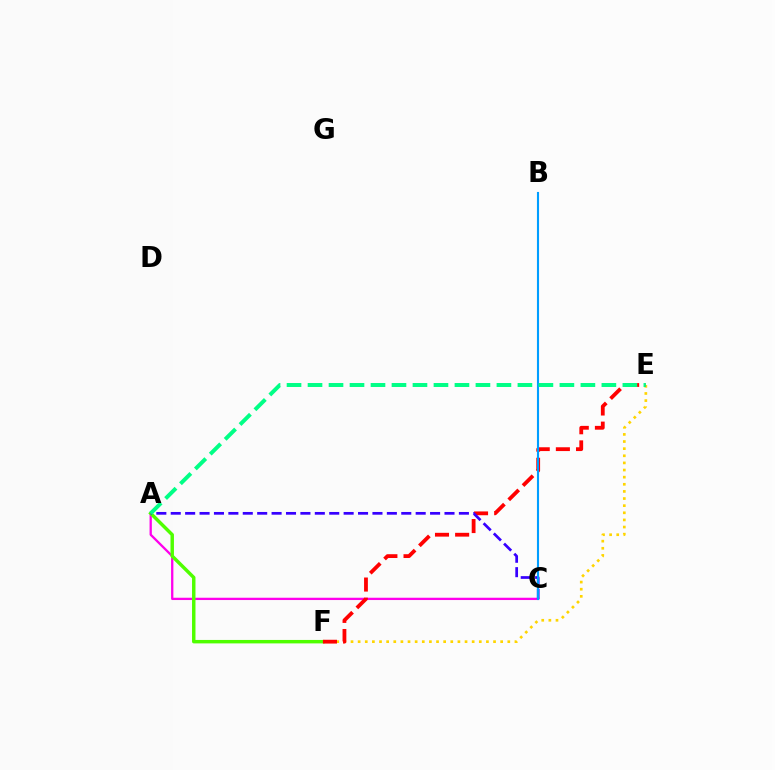{('A', 'C'): [{'color': '#ff00ed', 'line_style': 'solid', 'thickness': 1.65}, {'color': '#3700ff', 'line_style': 'dashed', 'thickness': 1.96}], ('A', 'F'): [{'color': '#4fff00', 'line_style': 'solid', 'thickness': 2.48}], ('E', 'F'): [{'color': '#ffd500', 'line_style': 'dotted', 'thickness': 1.94}, {'color': '#ff0000', 'line_style': 'dashed', 'thickness': 2.74}], ('B', 'C'): [{'color': '#009eff', 'line_style': 'solid', 'thickness': 1.52}], ('A', 'E'): [{'color': '#00ff86', 'line_style': 'dashed', 'thickness': 2.85}]}